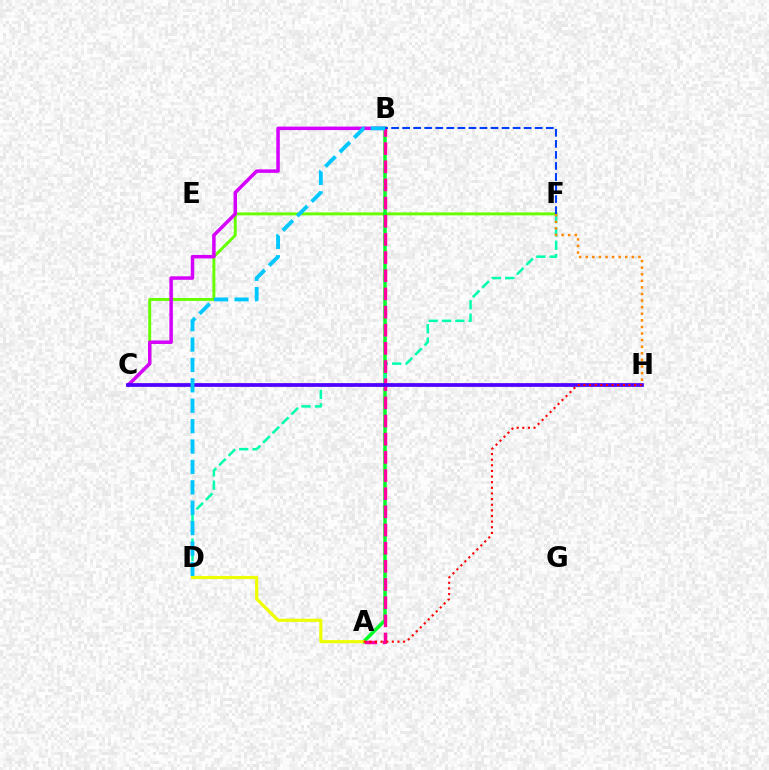{('C', 'F'): [{'color': '#66ff00', 'line_style': 'solid', 'thickness': 2.08}], ('B', 'C'): [{'color': '#d600ff', 'line_style': 'solid', 'thickness': 2.51}], ('A', 'B'): [{'color': '#00ff27', 'line_style': 'solid', 'thickness': 2.52}, {'color': '#ff00a0', 'line_style': 'dashed', 'thickness': 2.47}], ('D', 'F'): [{'color': '#00ffaf', 'line_style': 'dashed', 'thickness': 1.81}], ('F', 'H'): [{'color': '#ff8800', 'line_style': 'dotted', 'thickness': 1.79}], ('A', 'D'): [{'color': '#eeff00', 'line_style': 'solid', 'thickness': 2.25}], ('C', 'H'): [{'color': '#4f00ff', 'line_style': 'solid', 'thickness': 2.68}], ('A', 'H'): [{'color': '#ff0000', 'line_style': 'dotted', 'thickness': 1.53}], ('B', 'D'): [{'color': '#00c7ff', 'line_style': 'dashed', 'thickness': 2.77}], ('B', 'F'): [{'color': '#003fff', 'line_style': 'dashed', 'thickness': 1.5}]}